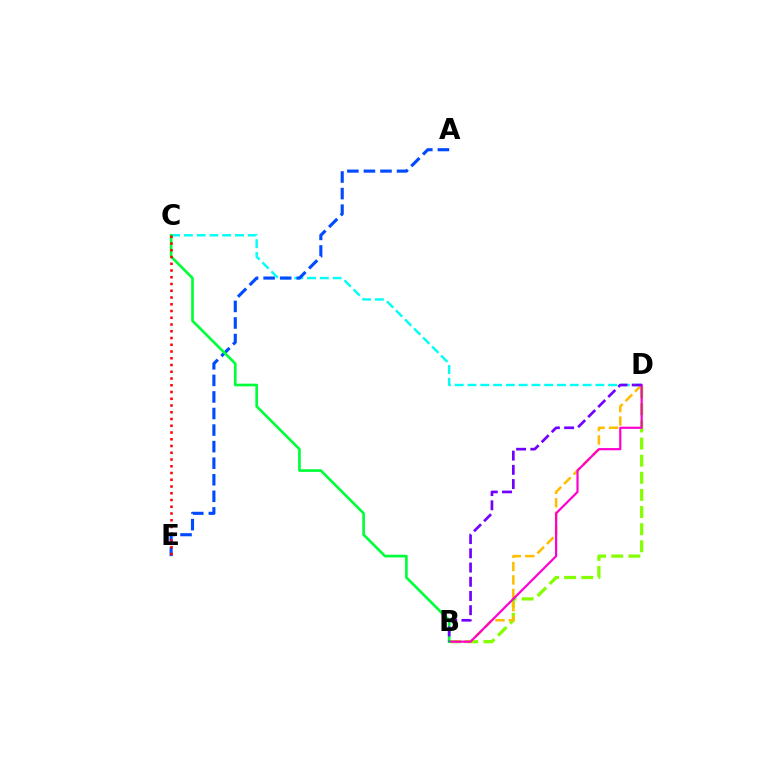{('B', 'D'): [{'color': '#84ff00', 'line_style': 'dashed', 'thickness': 2.33}, {'color': '#ffbd00', 'line_style': 'dashed', 'thickness': 1.82}, {'color': '#ff00cf', 'line_style': 'solid', 'thickness': 1.58}, {'color': '#7200ff', 'line_style': 'dashed', 'thickness': 1.93}], ('C', 'D'): [{'color': '#00fff6', 'line_style': 'dashed', 'thickness': 1.74}], ('A', 'E'): [{'color': '#004bff', 'line_style': 'dashed', 'thickness': 2.25}], ('B', 'C'): [{'color': '#00ff39', 'line_style': 'solid', 'thickness': 1.91}], ('C', 'E'): [{'color': '#ff0000', 'line_style': 'dotted', 'thickness': 1.83}]}